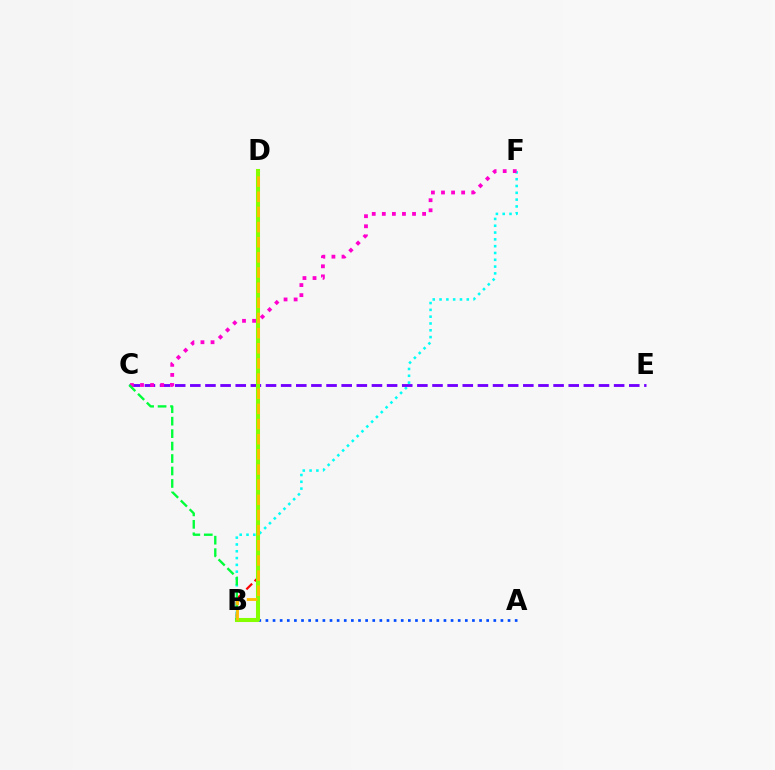{('B', 'D'): [{'color': '#ff0000', 'line_style': 'dashed', 'thickness': 1.58}, {'color': '#84ff00', 'line_style': 'solid', 'thickness': 2.92}, {'color': '#ffbd00', 'line_style': 'dashed', 'thickness': 2.06}], ('B', 'F'): [{'color': '#00fff6', 'line_style': 'dotted', 'thickness': 1.85}], ('A', 'B'): [{'color': '#004bff', 'line_style': 'dotted', 'thickness': 1.93}], ('C', 'E'): [{'color': '#7200ff', 'line_style': 'dashed', 'thickness': 2.06}], ('C', 'F'): [{'color': '#ff00cf', 'line_style': 'dotted', 'thickness': 2.74}], ('B', 'C'): [{'color': '#00ff39', 'line_style': 'dashed', 'thickness': 1.69}]}